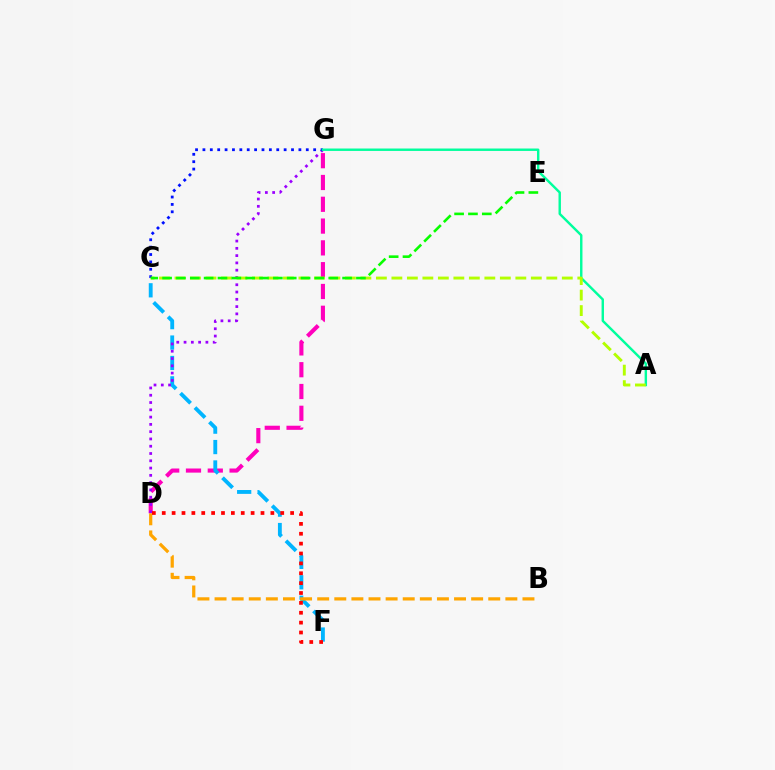{('D', 'G'): [{'color': '#ff00bd', 'line_style': 'dashed', 'thickness': 2.96}, {'color': '#9b00ff', 'line_style': 'dotted', 'thickness': 1.98}], ('C', 'F'): [{'color': '#00b5ff', 'line_style': 'dashed', 'thickness': 2.77}], ('C', 'G'): [{'color': '#0010ff', 'line_style': 'dotted', 'thickness': 2.01}], ('A', 'G'): [{'color': '#00ff9d', 'line_style': 'solid', 'thickness': 1.74}], ('A', 'C'): [{'color': '#b3ff00', 'line_style': 'dashed', 'thickness': 2.1}], ('B', 'D'): [{'color': '#ffa500', 'line_style': 'dashed', 'thickness': 2.32}], ('C', 'E'): [{'color': '#08ff00', 'line_style': 'dashed', 'thickness': 1.88}], ('D', 'F'): [{'color': '#ff0000', 'line_style': 'dotted', 'thickness': 2.68}]}